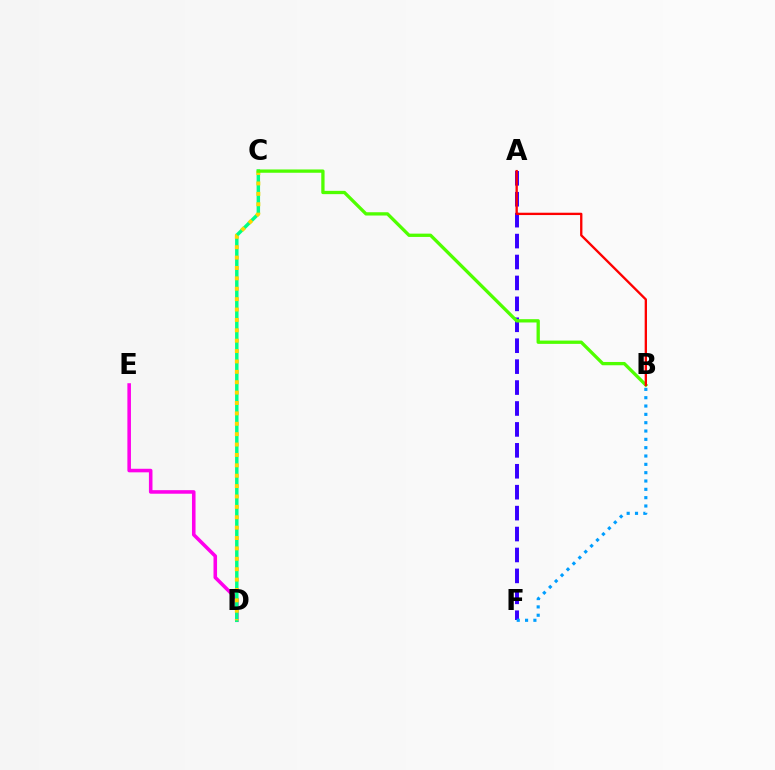{('D', 'E'): [{'color': '#ff00ed', 'line_style': 'solid', 'thickness': 2.57}], ('C', 'D'): [{'color': '#00ff86', 'line_style': 'solid', 'thickness': 2.49}, {'color': '#ffd500', 'line_style': 'dotted', 'thickness': 2.82}], ('A', 'F'): [{'color': '#3700ff', 'line_style': 'dashed', 'thickness': 2.84}], ('B', 'F'): [{'color': '#009eff', 'line_style': 'dotted', 'thickness': 2.26}], ('B', 'C'): [{'color': '#4fff00', 'line_style': 'solid', 'thickness': 2.37}], ('A', 'B'): [{'color': '#ff0000', 'line_style': 'solid', 'thickness': 1.68}]}